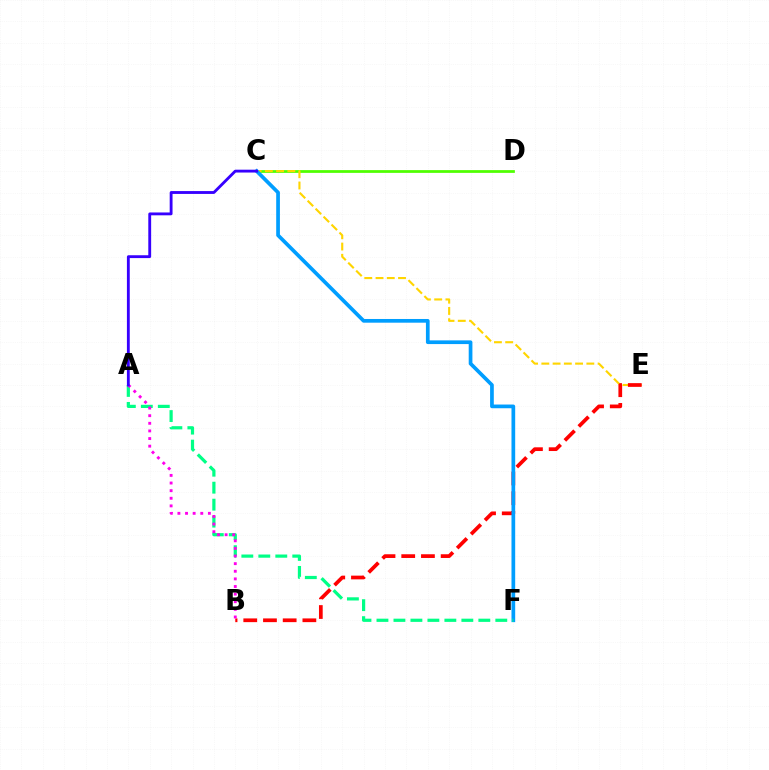{('C', 'D'): [{'color': '#4fff00', 'line_style': 'solid', 'thickness': 1.98}], ('C', 'E'): [{'color': '#ffd500', 'line_style': 'dashed', 'thickness': 1.53}], ('B', 'E'): [{'color': '#ff0000', 'line_style': 'dashed', 'thickness': 2.68}], ('C', 'F'): [{'color': '#009eff', 'line_style': 'solid', 'thickness': 2.67}], ('A', 'F'): [{'color': '#00ff86', 'line_style': 'dashed', 'thickness': 2.31}], ('A', 'B'): [{'color': '#ff00ed', 'line_style': 'dotted', 'thickness': 2.07}], ('A', 'C'): [{'color': '#3700ff', 'line_style': 'solid', 'thickness': 2.05}]}